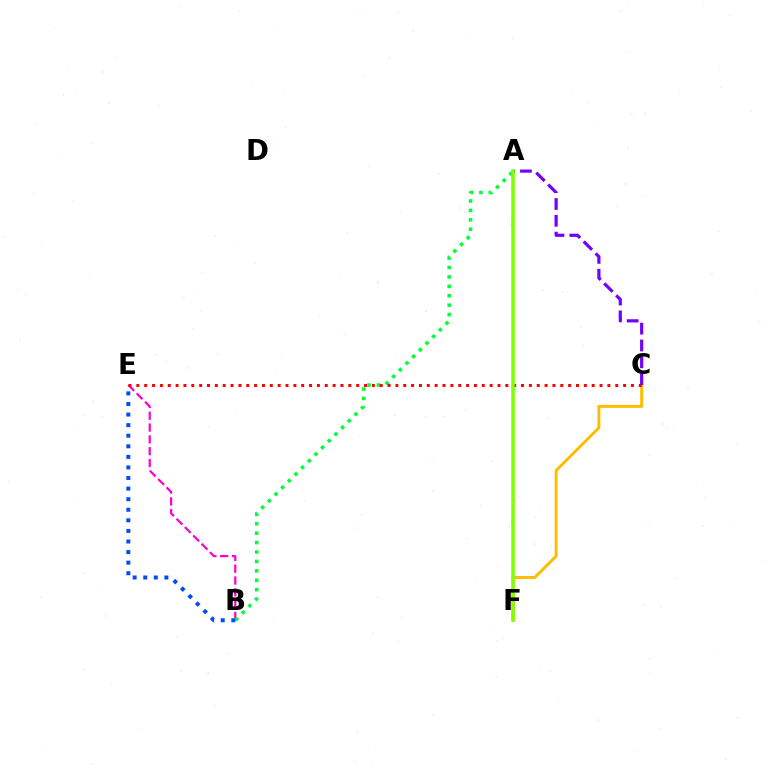{('B', 'E'): [{'color': '#ff00cf', 'line_style': 'dashed', 'thickness': 1.61}, {'color': '#004bff', 'line_style': 'dotted', 'thickness': 2.87}], ('C', 'F'): [{'color': '#ffbd00', 'line_style': 'solid', 'thickness': 2.12}], ('A', 'B'): [{'color': '#00ff39', 'line_style': 'dotted', 'thickness': 2.56}], ('A', 'F'): [{'color': '#00fff6', 'line_style': 'solid', 'thickness': 1.72}, {'color': '#84ff00', 'line_style': 'solid', 'thickness': 2.57}], ('C', 'E'): [{'color': '#ff0000', 'line_style': 'dotted', 'thickness': 2.13}], ('A', 'C'): [{'color': '#7200ff', 'line_style': 'dashed', 'thickness': 2.29}]}